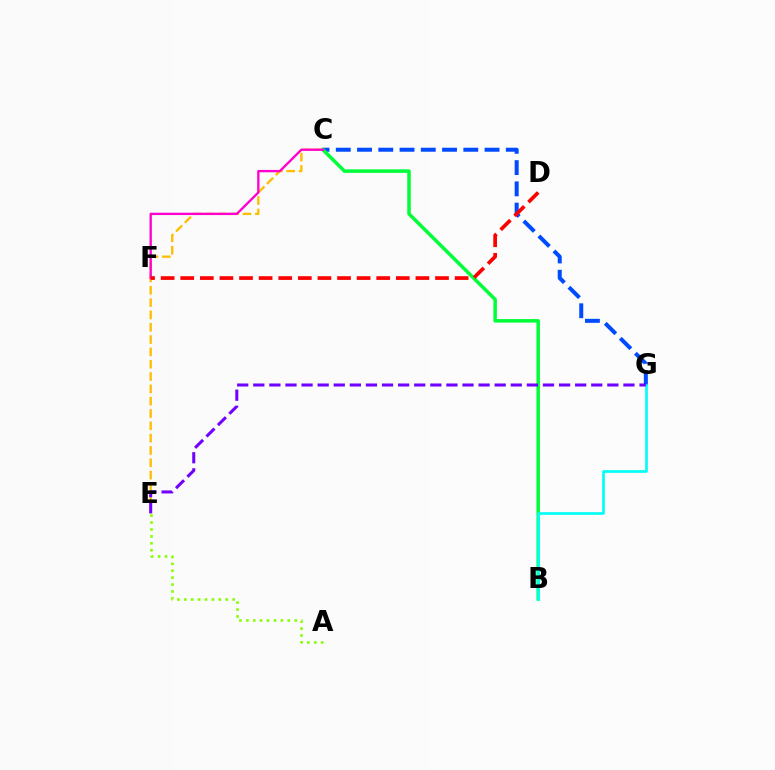{('C', 'E'): [{'color': '#ffbd00', 'line_style': 'dashed', 'thickness': 1.67}], ('C', 'G'): [{'color': '#004bff', 'line_style': 'dashed', 'thickness': 2.89}], ('B', 'C'): [{'color': '#00ff39', 'line_style': 'solid', 'thickness': 2.52}], ('C', 'F'): [{'color': '#ff00cf', 'line_style': 'solid', 'thickness': 1.68}], ('D', 'F'): [{'color': '#ff0000', 'line_style': 'dashed', 'thickness': 2.66}], ('A', 'E'): [{'color': '#84ff00', 'line_style': 'dotted', 'thickness': 1.88}], ('B', 'G'): [{'color': '#00fff6', 'line_style': 'solid', 'thickness': 1.92}], ('E', 'G'): [{'color': '#7200ff', 'line_style': 'dashed', 'thickness': 2.19}]}